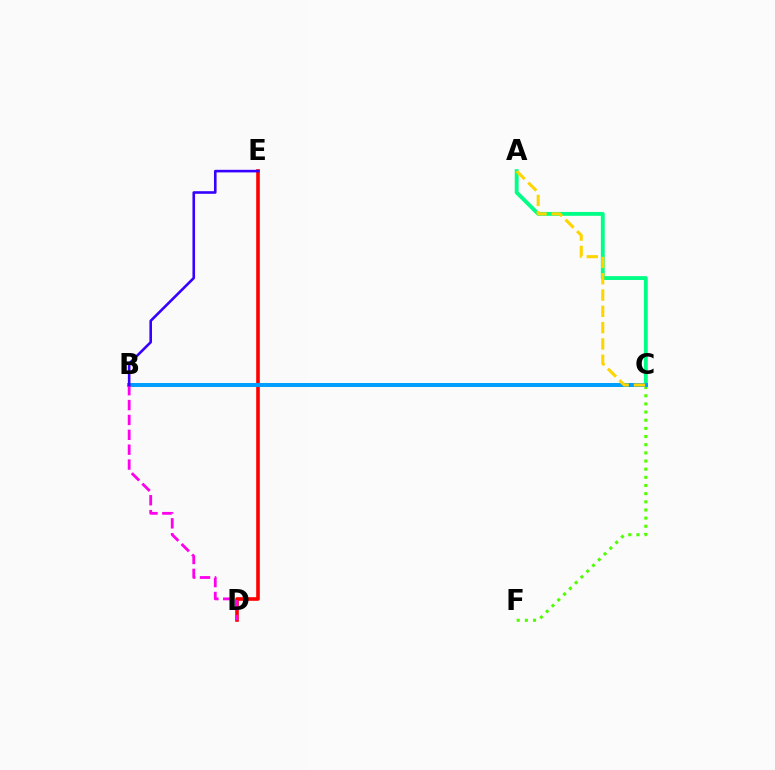{('D', 'E'): [{'color': '#ff0000', 'line_style': 'solid', 'thickness': 2.6}], ('C', 'F'): [{'color': '#4fff00', 'line_style': 'dotted', 'thickness': 2.22}], ('A', 'C'): [{'color': '#00ff86', 'line_style': 'solid', 'thickness': 2.78}, {'color': '#ffd500', 'line_style': 'dashed', 'thickness': 2.21}], ('B', 'C'): [{'color': '#009eff', 'line_style': 'solid', 'thickness': 2.86}], ('B', 'D'): [{'color': '#ff00ed', 'line_style': 'dashed', 'thickness': 2.02}], ('B', 'E'): [{'color': '#3700ff', 'line_style': 'solid', 'thickness': 1.87}]}